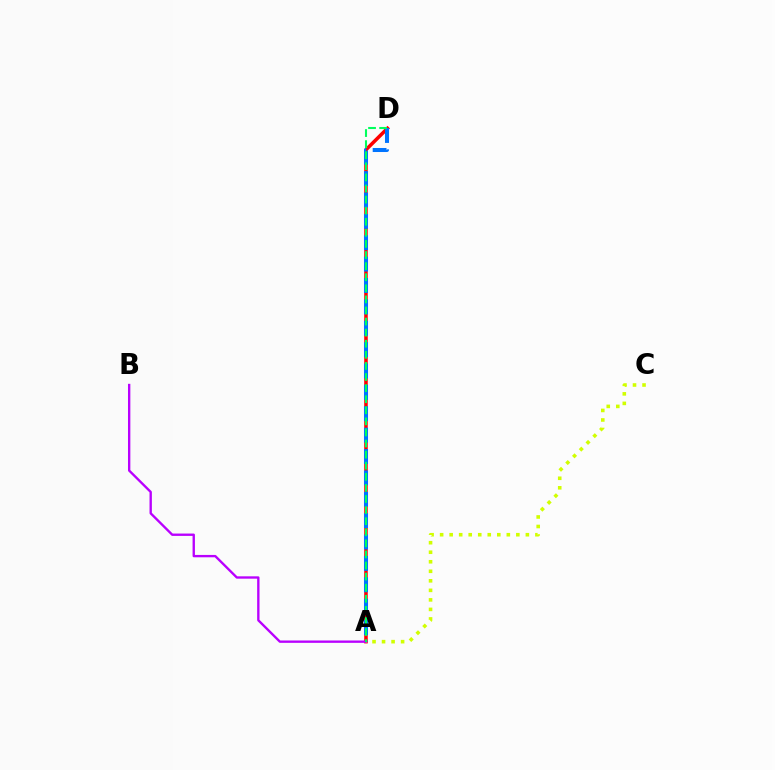{('A', 'D'): [{'color': '#ff0000', 'line_style': 'solid', 'thickness': 2.55}, {'color': '#0074ff', 'line_style': 'dashed', 'thickness': 2.9}, {'color': '#00ff5c', 'line_style': 'dashed', 'thickness': 1.51}], ('A', 'B'): [{'color': '#b900ff', 'line_style': 'solid', 'thickness': 1.7}], ('A', 'C'): [{'color': '#d1ff00', 'line_style': 'dotted', 'thickness': 2.59}]}